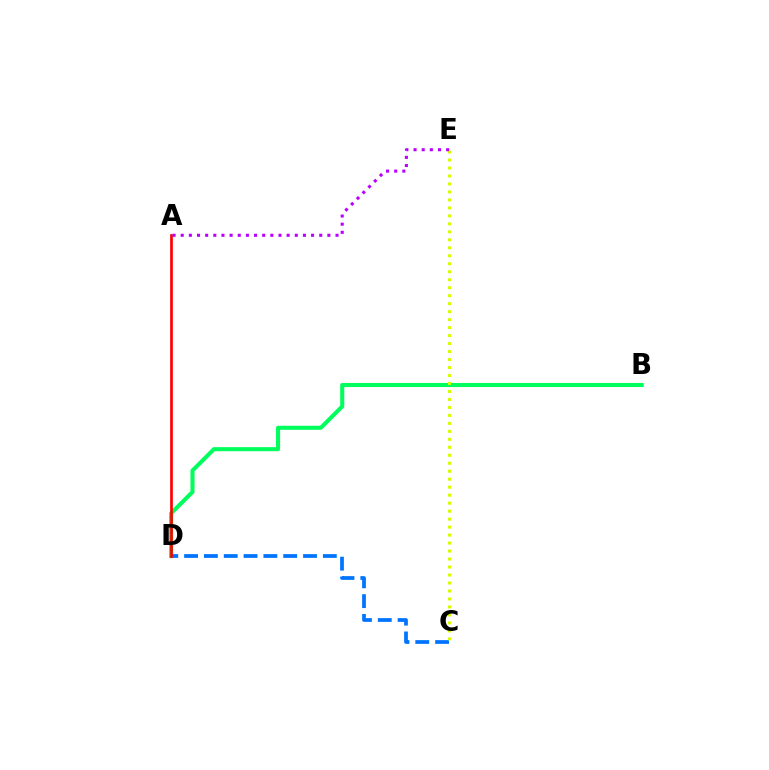{('B', 'D'): [{'color': '#00ff5c', 'line_style': 'solid', 'thickness': 2.93}], ('C', 'D'): [{'color': '#0074ff', 'line_style': 'dashed', 'thickness': 2.69}], ('A', 'D'): [{'color': '#ff0000', 'line_style': 'solid', 'thickness': 1.94}], ('C', 'E'): [{'color': '#d1ff00', 'line_style': 'dotted', 'thickness': 2.17}], ('A', 'E'): [{'color': '#b900ff', 'line_style': 'dotted', 'thickness': 2.21}]}